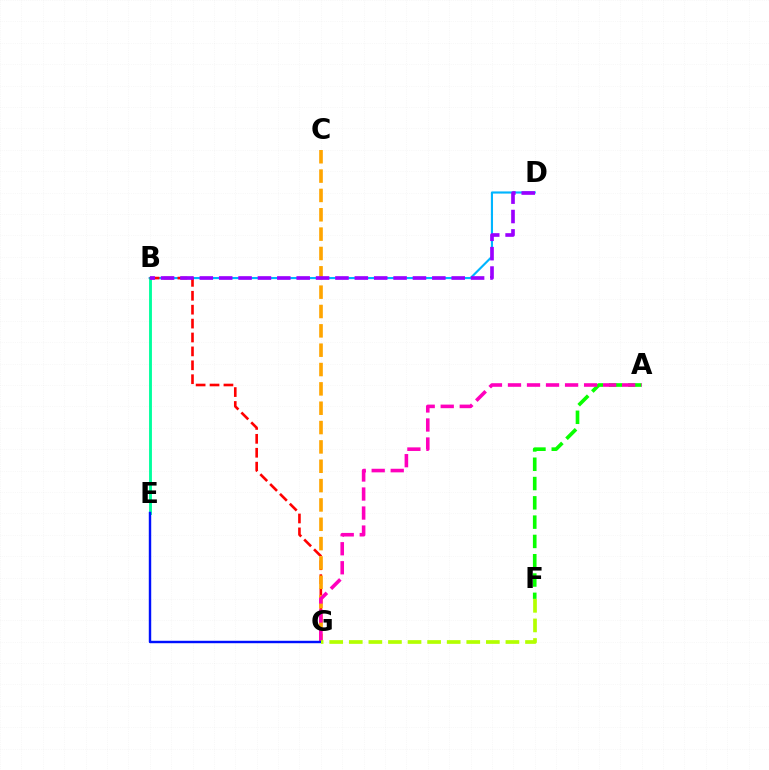{('A', 'F'): [{'color': '#08ff00', 'line_style': 'dashed', 'thickness': 2.62}], ('B', 'E'): [{'color': '#00ff9d', 'line_style': 'solid', 'thickness': 2.07}], ('B', 'D'): [{'color': '#00b5ff', 'line_style': 'solid', 'thickness': 1.54}, {'color': '#9b00ff', 'line_style': 'dashed', 'thickness': 2.63}], ('B', 'G'): [{'color': '#ff0000', 'line_style': 'dashed', 'thickness': 1.89}], ('C', 'G'): [{'color': '#ffa500', 'line_style': 'dashed', 'thickness': 2.63}], ('A', 'G'): [{'color': '#ff00bd', 'line_style': 'dashed', 'thickness': 2.58}], ('E', 'G'): [{'color': '#0010ff', 'line_style': 'solid', 'thickness': 1.75}], ('F', 'G'): [{'color': '#b3ff00', 'line_style': 'dashed', 'thickness': 2.66}]}